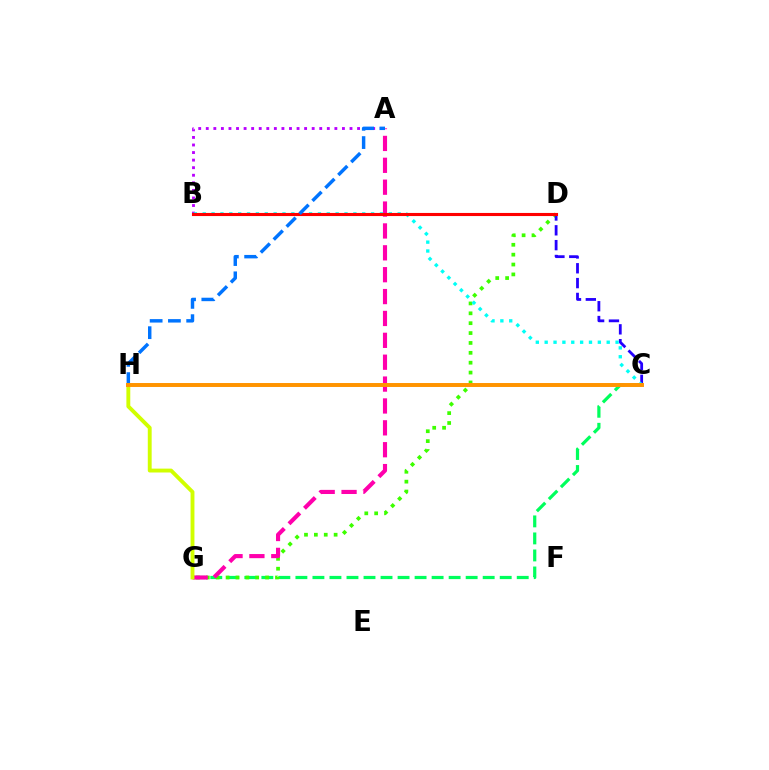{('C', 'G'): [{'color': '#00ff5c', 'line_style': 'dashed', 'thickness': 2.31}], ('D', 'G'): [{'color': '#3dff00', 'line_style': 'dotted', 'thickness': 2.68}], ('A', 'G'): [{'color': '#ff00ac', 'line_style': 'dashed', 'thickness': 2.97}], ('A', 'B'): [{'color': '#b900ff', 'line_style': 'dotted', 'thickness': 2.06}], ('C', 'D'): [{'color': '#2500ff', 'line_style': 'dashed', 'thickness': 2.02}], ('B', 'C'): [{'color': '#00fff6', 'line_style': 'dotted', 'thickness': 2.41}], ('B', 'D'): [{'color': '#ff0000', 'line_style': 'solid', 'thickness': 2.24}], ('A', 'H'): [{'color': '#0074ff', 'line_style': 'dashed', 'thickness': 2.48}], ('G', 'H'): [{'color': '#d1ff00', 'line_style': 'solid', 'thickness': 2.79}], ('C', 'H'): [{'color': '#ff9400', 'line_style': 'solid', 'thickness': 2.84}]}